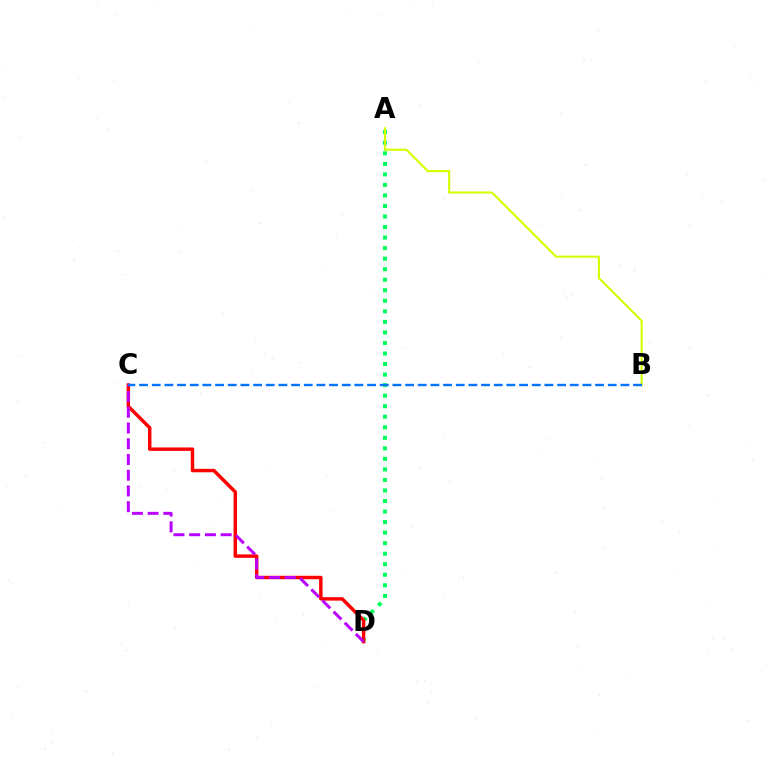{('A', 'D'): [{'color': '#00ff5c', 'line_style': 'dotted', 'thickness': 2.86}], ('C', 'D'): [{'color': '#ff0000', 'line_style': 'solid', 'thickness': 2.48}, {'color': '#b900ff', 'line_style': 'dashed', 'thickness': 2.14}], ('A', 'B'): [{'color': '#d1ff00', 'line_style': 'solid', 'thickness': 1.5}], ('B', 'C'): [{'color': '#0074ff', 'line_style': 'dashed', 'thickness': 1.72}]}